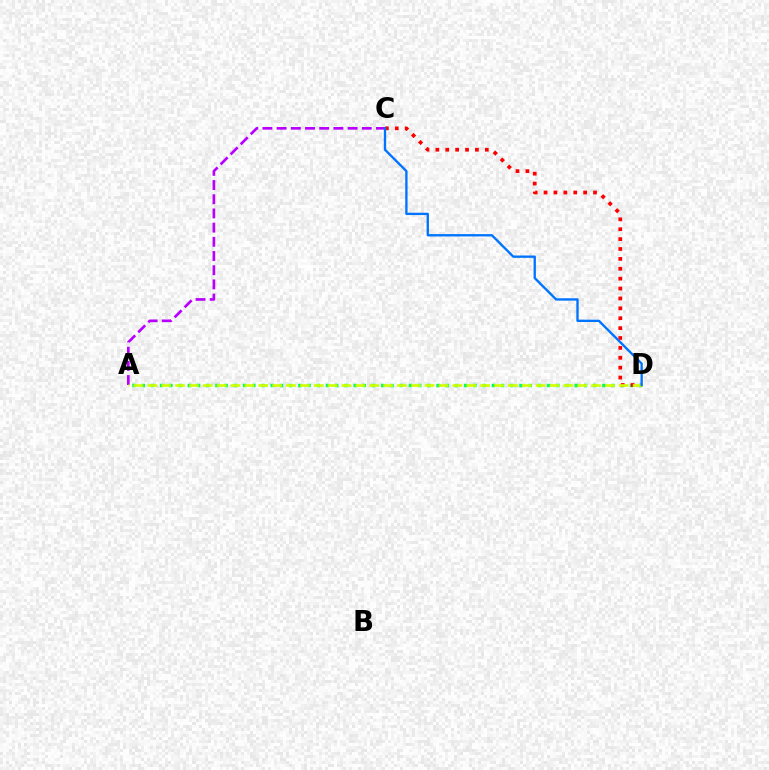{('A', 'D'): [{'color': '#00ff5c', 'line_style': 'dotted', 'thickness': 2.5}, {'color': '#d1ff00', 'line_style': 'dashed', 'thickness': 1.88}], ('C', 'D'): [{'color': '#ff0000', 'line_style': 'dotted', 'thickness': 2.69}, {'color': '#0074ff', 'line_style': 'solid', 'thickness': 1.69}], ('A', 'C'): [{'color': '#b900ff', 'line_style': 'dashed', 'thickness': 1.93}]}